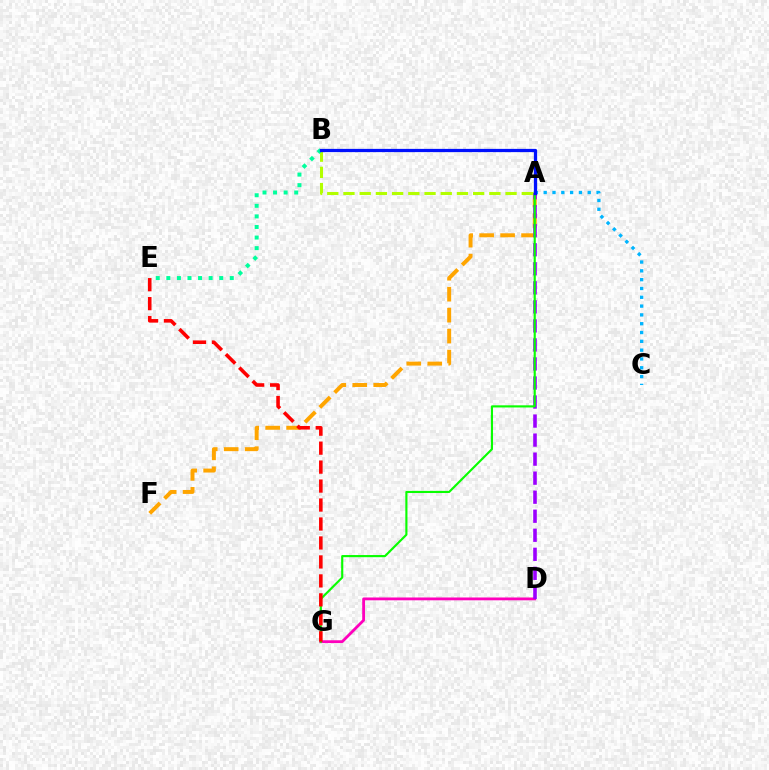{('D', 'G'): [{'color': '#ff00bd', 'line_style': 'solid', 'thickness': 2.02}], ('A', 'F'): [{'color': '#ffa500', 'line_style': 'dashed', 'thickness': 2.85}], ('A', 'D'): [{'color': '#9b00ff', 'line_style': 'dashed', 'thickness': 2.59}], ('A', 'C'): [{'color': '#00b5ff', 'line_style': 'dotted', 'thickness': 2.39}], ('A', 'G'): [{'color': '#08ff00', 'line_style': 'solid', 'thickness': 1.54}], ('A', 'B'): [{'color': '#b3ff00', 'line_style': 'dashed', 'thickness': 2.2}, {'color': '#0010ff', 'line_style': 'solid', 'thickness': 2.33}], ('B', 'E'): [{'color': '#00ff9d', 'line_style': 'dotted', 'thickness': 2.87}], ('E', 'G'): [{'color': '#ff0000', 'line_style': 'dashed', 'thickness': 2.58}]}